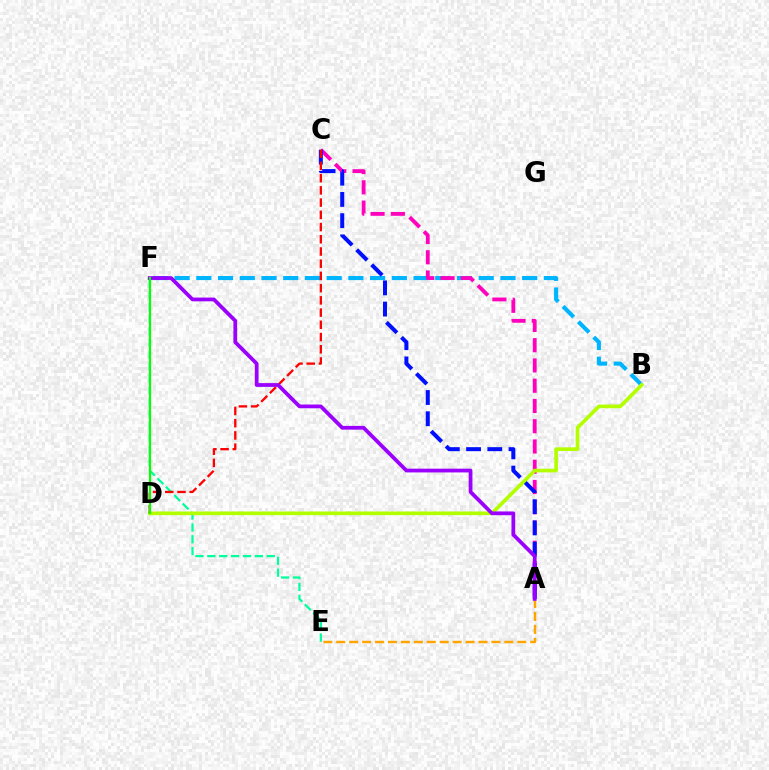{('B', 'F'): [{'color': '#00b5ff', 'line_style': 'dashed', 'thickness': 2.95}], ('A', 'C'): [{'color': '#ff00bd', 'line_style': 'dashed', 'thickness': 2.75}, {'color': '#0010ff', 'line_style': 'dashed', 'thickness': 2.88}], ('E', 'F'): [{'color': '#00ff9d', 'line_style': 'dashed', 'thickness': 1.62}], ('B', 'D'): [{'color': '#b3ff00', 'line_style': 'solid', 'thickness': 2.64}], ('C', 'D'): [{'color': '#ff0000', 'line_style': 'dashed', 'thickness': 1.66}], ('A', 'E'): [{'color': '#ffa500', 'line_style': 'dashed', 'thickness': 1.76}], ('A', 'F'): [{'color': '#9b00ff', 'line_style': 'solid', 'thickness': 2.71}], ('D', 'F'): [{'color': '#08ff00', 'line_style': 'solid', 'thickness': 1.57}]}